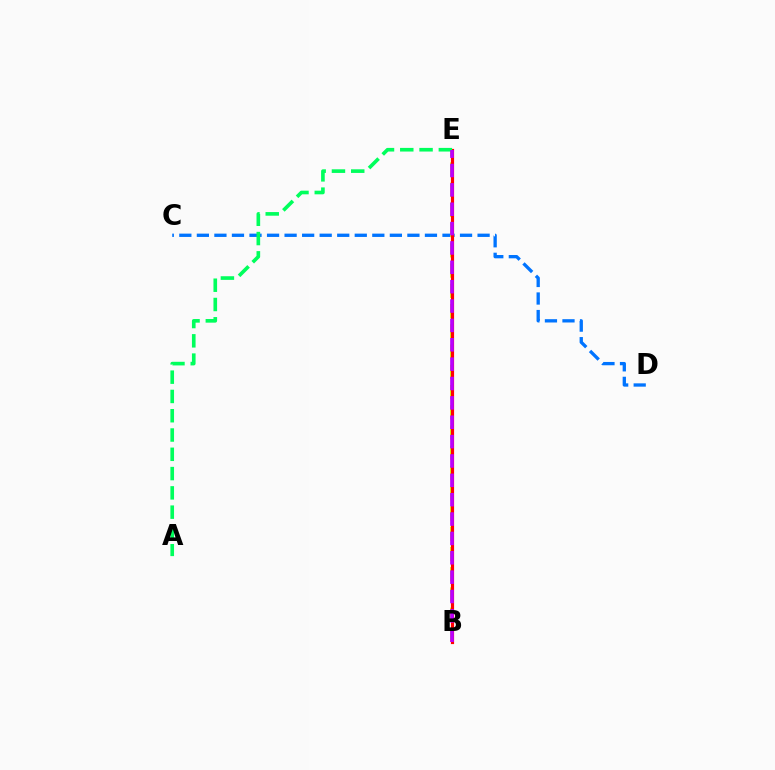{('C', 'D'): [{'color': '#0074ff', 'line_style': 'dashed', 'thickness': 2.38}], ('B', 'E'): [{'color': '#d1ff00', 'line_style': 'dashed', 'thickness': 2.75}, {'color': '#ff0000', 'line_style': 'solid', 'thickness': 2.28}, {'color': '#b900ff', 'line_style': 'dashed', 'thickness': 2.63}], ('A', 'E'): [{'color': '#00ff5c', 'line_style': 'dashed', 'thickness': 2.62}]}